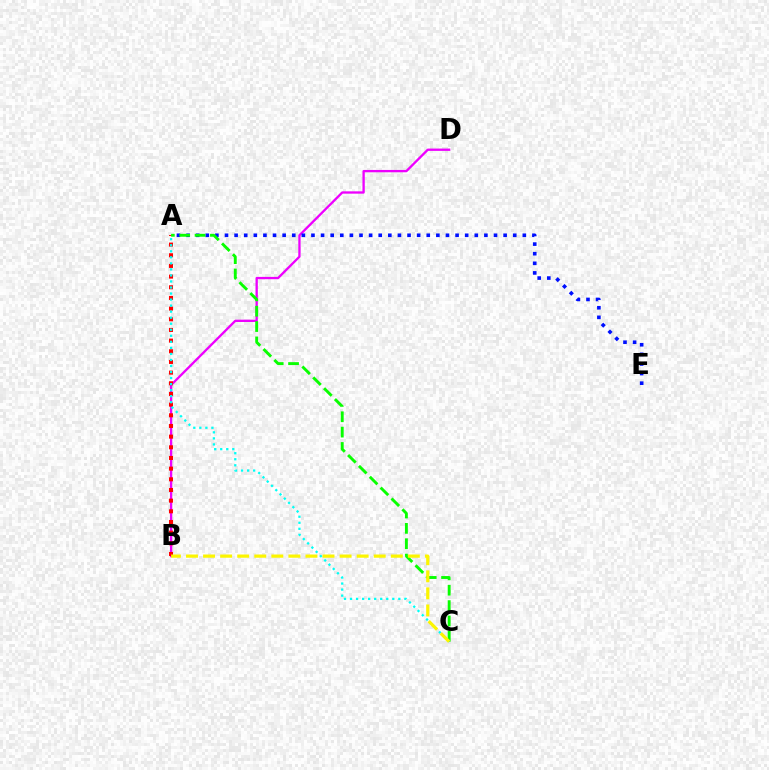{('B', 'D'): [{'color': '#ee00ff', 'line_style': 'solid', 'thickness': 1.67}], ('A', 'E'): [{'color': '#0010ff', 'line_style': 'dotted', 'thickness': 2.61}], ('A', 'B'): [{'color': '#ff0000', 'line_style': 'dotted', 'thickness': 2.9}], ('A', 'C'): [{'color': '#08ff00', 'line_style': 'dashed', 'thickness': 2.09}, {'color': '#00fff6', 'line_style': 'dotted', 'thickness': 1.64}], ('B', 'C'): [{'color': '#fcf500', 'line_style': 'dashed', 'thickness': 2.32}]}